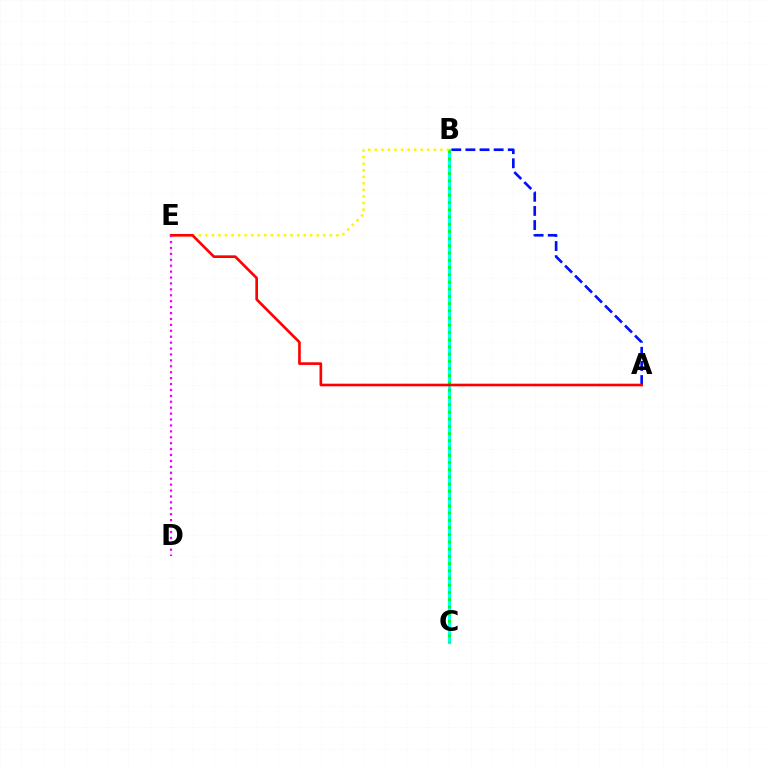{('A', 'B'): [{'color': '#0010ff', 'line_style': 'dashed', 'thickness': 1.92}], ('B', 'C'): [{'color': '#00fff6', 'line_style': 'solid', 'thickness': 2.25}, {'color': '#08ff00', 'line_style': 'dotted', 'thickness': 1.96}], ('B', 'E'): [{'color': '#fcf500', 'line_style': 'dotted', 'thickness': 1.78}], ('A', 'E'): [{'color': '#ff0000', 'line_style': 'solid', 'thickness': 1.91}], ('D', 'E'): [{'color': '#ee00ff', 'line_style': 'dotted', 'thickness': 1.61}]}